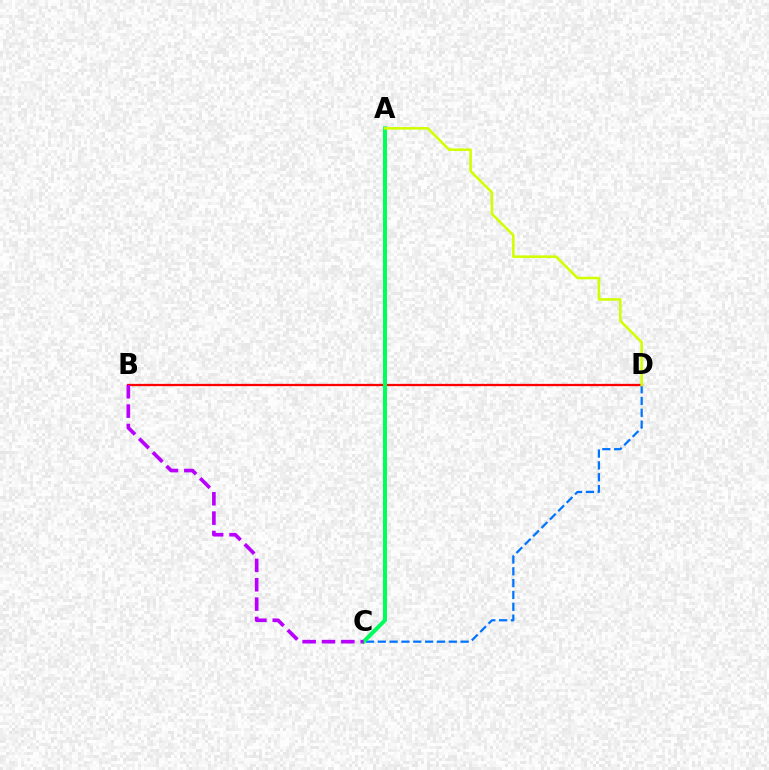{('B', 'D'): [{'color': '#ff0000', 'line_style': 'solid', 'thickness': 1.65}], ('C', 'D'): [{'color': '#0074ff', 'line_style': 'dashed', 'thickness': 1.61}], ('A', 'C'): [{'color': '#00ff5c', 'line_style': 'solid', 'thickness': 2.9}], ('A', 'D'): [{'color': '#d1ff00', 'line_style': 'solid', 'thickness': 1.84}], ('B', 'C'): [{'color': '#b900ff', 'line_style': 'dashed', 'thickness': 2.63}]}